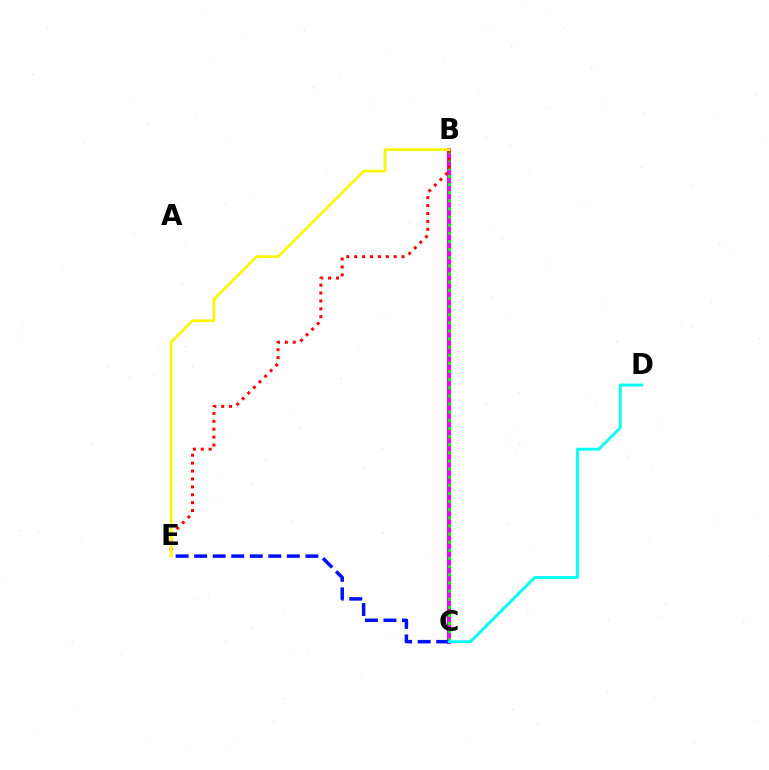{('B', 'C'): [{'color': '#ee00ff', 'line_style': 'solid', 'thickness': 2.94}, {'color': '#08ff00', 'line_style': 'dotted', 'thickness': 2.21}], ('B', 'E'): [{'color': '#ff0000', 'line_style': 'dotted', 'thickness': 2.15}, {'color': '#fcf500', 'line_style': 'solid', 'thickness': 1.95}], ('C', 'E'): [{'color': '#0010ff', 'line_style': 'dashed', 'thickness': 2.52}], ('C', 'D'): [{'color': '#00fff6', 'line_style': 'solid', 'thickness': 2.04}]}